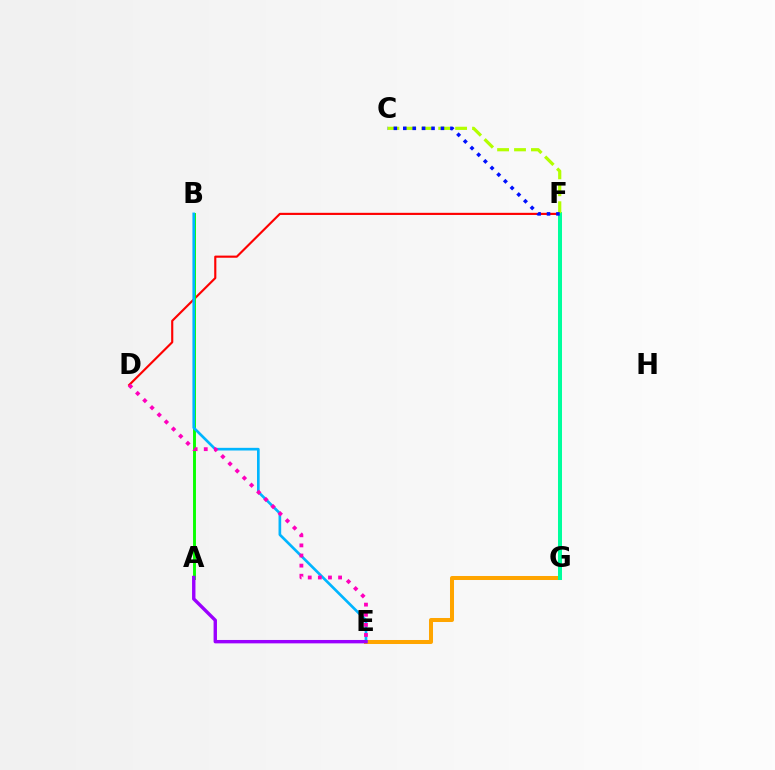{('D', 'F'): [{'color': '#ff0000', 'line_style': 'solid', 'thickness': 1.54}], ('A', 'B'): [{'color': '#08ff00', 'line_style': 'solid', 'thickness': 2.1}], ('E', 'G'): [{'color': '#ffa500', 'line_style': 'solid', 'thickness': 2.89}], ('F', 'G'): [{'color': '#00ff9d', 'line_style': 'solid', 'thickness': 2.88}], ('B', 'E'): [{'color': '#00b5ff', 'line_style': 'solid', 'thickness': 1.92}], ('A', 'E'): [{'color': '#9b00ff', 'line_style': 'solid', 'thickness': 2.44}], ('D', 'E'): [{'color': '#ff00bd', 'line_style': 'dotted', 'thickness': 2.75}], ('C', 'F'): [{'color': '#b3ff00', 'line_style': 'dashed', 'thickness': 2.3}, {'color': '#0010ff', 'line_style': 'dotted', 'thickness': 2.56}]}